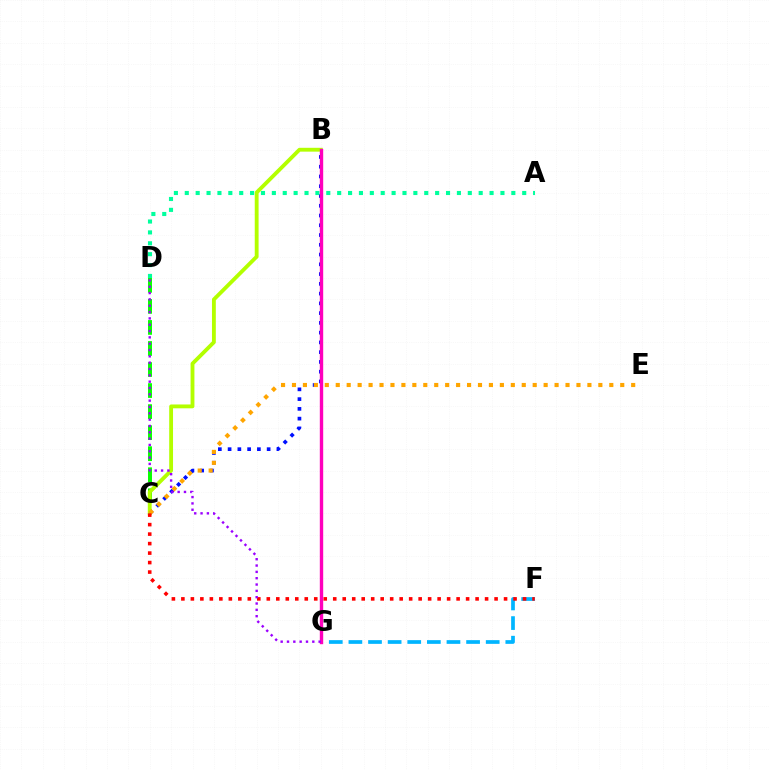{('C', 'D'): [{'color': '#08ff00', 'line_style': 'dashed', 'thickness': 2.86}], ('B', 'C'): [{'color': '#0010ff', 'line_style': 'dotted', 'thickness': 2.65}, {'color': '#b3ff00', 'line_style': 'solid', 'thickness': 2.77}], ('C', 'E'): [{'color': '#ffa500', 'line_style': 'dotted', 'thickness': 2.97}], ('F', 'G'): [{'color': '#00b5ff', 'line_style': 'dashed', 'thickness': 2.66}], ('C', 'F'): [{'color': '#ff0000', 'line_style': 'dotted', 'thickness': 2.58}], ('A', 'D'): [{'color': '#00ff9d', 'line_style': 'dotted', 'thickness': 2.96}], ('B', 'G'): [{'color': '#ff00bd', 'line_style': 'solid', 'thickness': 2.44}], ('D', 'G'): [{'color': '#9b00ff', 'line_style': 'dotted', 'thickness': 1.72}]}